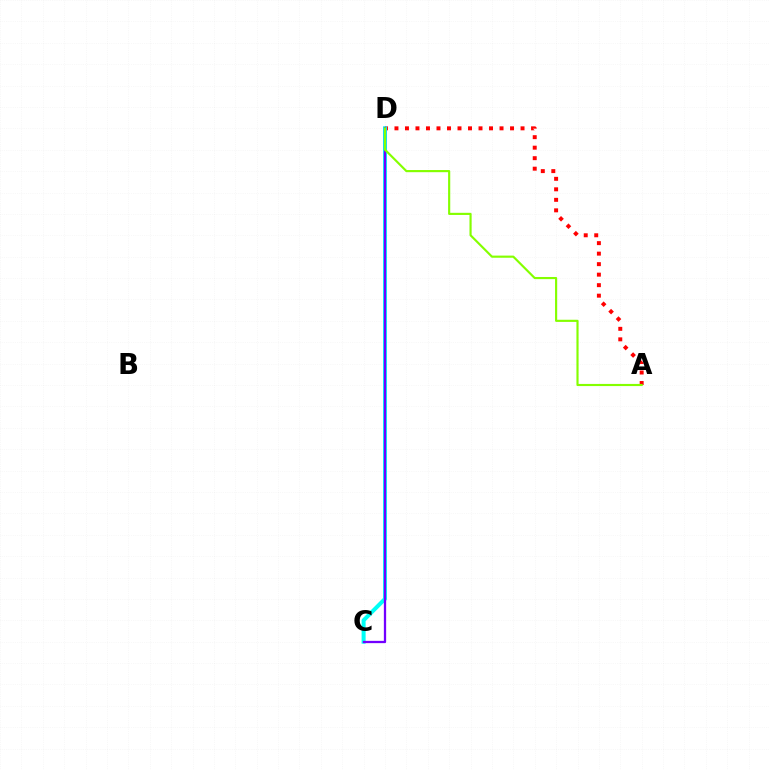{('A', 'D'): [{'color': '#ff0000', 'line_style': 'dotted', 'thickness': 2.85}, {'color': '#84ff00', 'line_style': 'solid', 'thickness': 1.55}], ('C', 'D'): [{'color': '#00fff6', 'line_style': 'solid', 'thickness': 2.89}, {'color': '#7200ff', 'line_style': 'solid', 'thickness': 1.64}]}